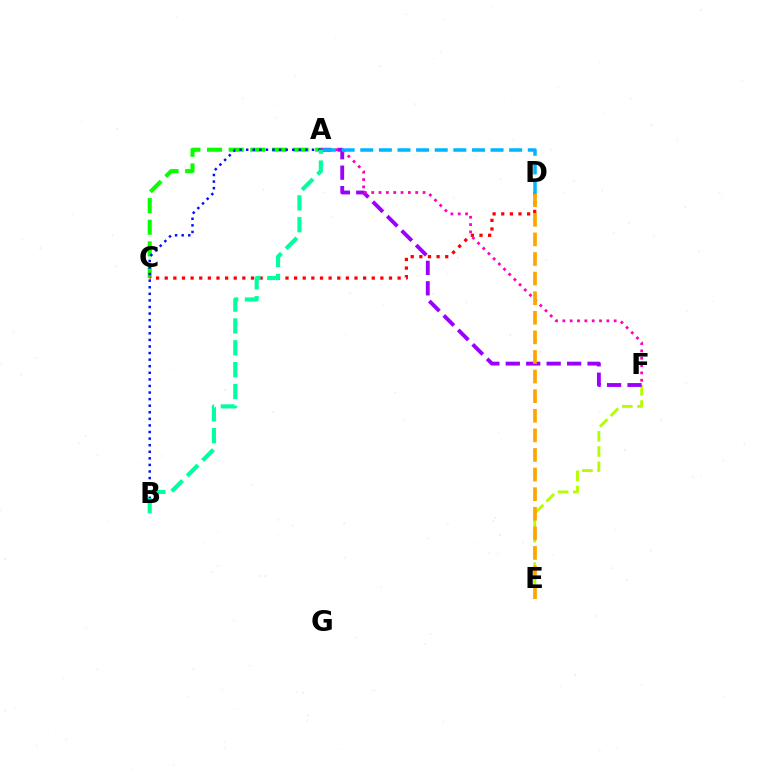{('E', 'F'): [{'color': '#b3ff00', 'line_style': 'dashed', 'thickness': 2.07}], ('A', 'C'): [{'color': '#08ff00', 'line_style': 'dashed', 'thickness': 2.94}], ('C', 'D'): [{'color': '#ff0000', 'line_style': 'dotted', 'thickness': 2.34}], ('A', 'F'): [{'color': '#9b00ff', 'line_style': 'dashed', 'thickness': 2.78}, {'color': '#ff00bd', 'line_style': 'dotted', 'thickness': 1.99}], ('A', 'B'): [{'color': '#0010ff', 'line_style': 'dotted', 'thickness': 1.79}, {'color': '#00ff9d', 'line_style': 'dashed', 'thickness': 2.97}], ('D', 'E'): [{'color': '#ffa500', 'line_style': 'dashed', 'thickness': 2.66}], ('A', 'D'): [{'color': '#00b5ff', 'line_style': 'dashed', 'thickness': 2.53}]}